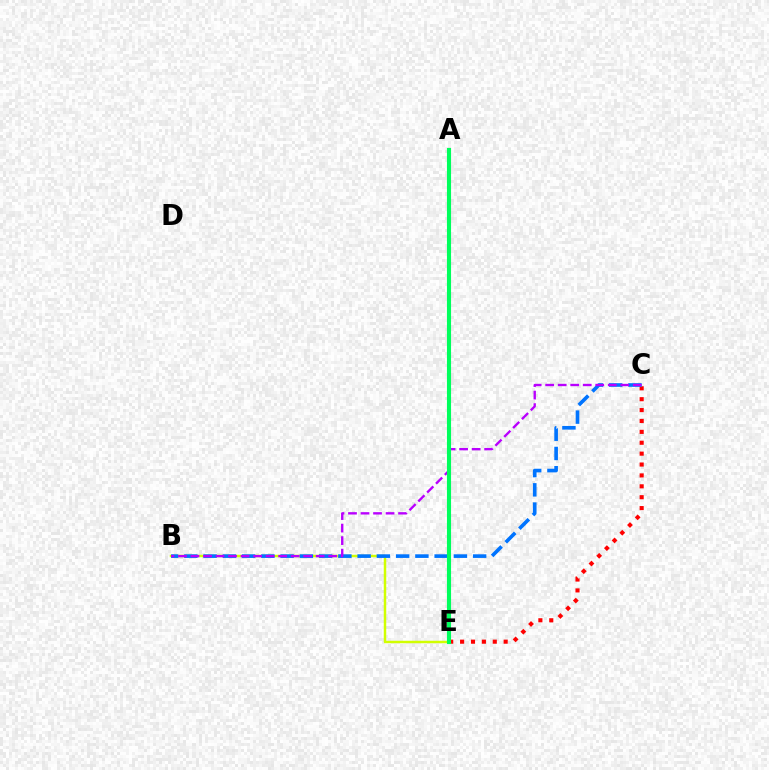{('C', 'E'): [{'color': '#ff0000', 'line_style': 'dotted', 'thickness': 2.96}], ('B', 'E'): [{'color': '#d1ff00', 'line_style': 'solid', 'thickness': 1.78}], ('B', 'C'): [{'color': '#0074ff', 'line_style': 'dashed', 'thickness': 2.62}, {'color': '#b900ff', 'line_style': 'dashed', 'thickness': 1.7}], ('A', 'E'): [{'color': '#00ff5c', 'line_style': 'solid', 'thickness': 2.96}]}